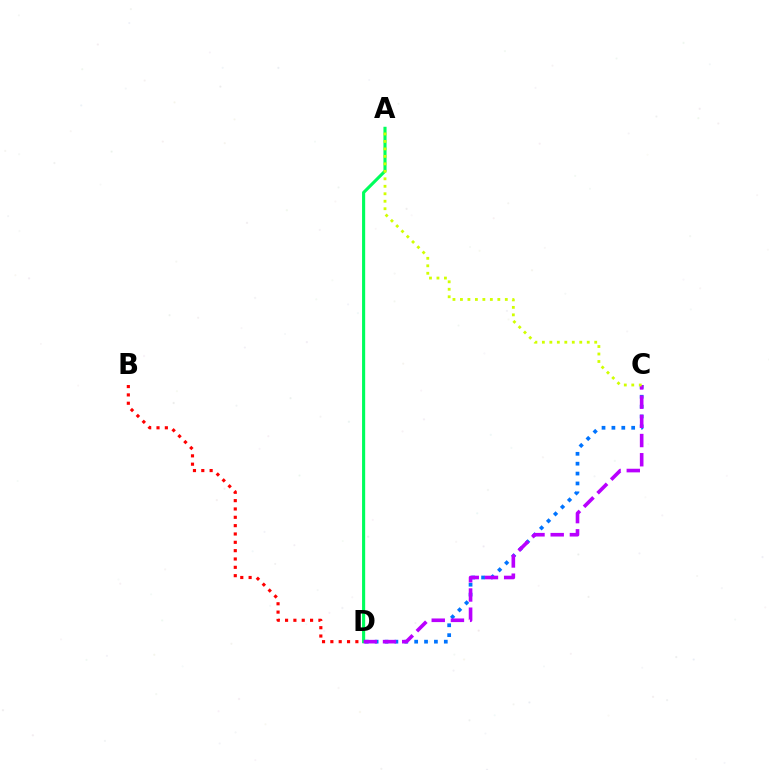{('C', 'D'): [{'color': '#0074ff', 'line_style': 'dotted', 'thickness': 2.68}, {'color': '#b900ff', 'line_style': 'dashed', 'thickness': 2.61}], ('A', 'D'): [{'color': '#00ff5c', 'line_style': 'solid', 'thickness': 2.24}], ('A', 'C'): [{'color': '#d1ff00', 'line_style': 'dotted', 'thickness': 2.03}], ('B', 'D'): [{'color': '#ff0000', 'line_style': 'dotted', 'thickness': 2.27}]}